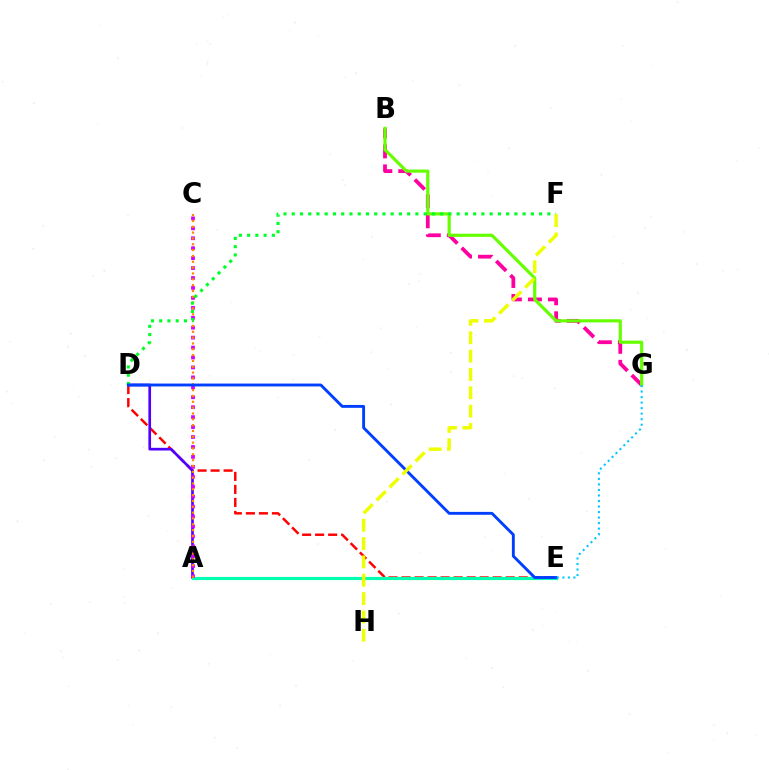{('D', 'E'): [{'color': '#ff0000', 'line_style': 'dashed', 'thickness': 1.77}, {'color': '#003fff', 'line_style': 'solid', 'thickness': 2.07}], ('A', 'D'): [{'color': '#4f00ff', 'line_style': 'solid', 'thickness': 1.93}], ('B', 'G'): [{'color': '#ff00a0', 'line_style': 'dashed', 'thickness': 2.72}, {'color': '#66ff00', 'line_style': 'solid', 'thickness': 2.28}], ('A', 'E'): [{'color': '#00ffaf', 'line_style': 'solid', 'thickness': 2.28}], ('A', 'C'): [{'color': '#d600ff', 'line_style': 'dotted', 'thickness': 2.7}, {'color': '#ff8800', 'line_style': 'dotted', 'thickness': 1.59}], ('D', 'F'): [{'color': '#00ff27', 'line_style': 'dotted', 'thickness': 2.24}], ('E', 'G'): [{'color': '#00c7ff', 'line_style': 'dotted', 'thickness': 1.5}], ('F', 'H'): [{'color': '#eeff00', 'line_style': 'dashed', 'thickness': 2.49}]}